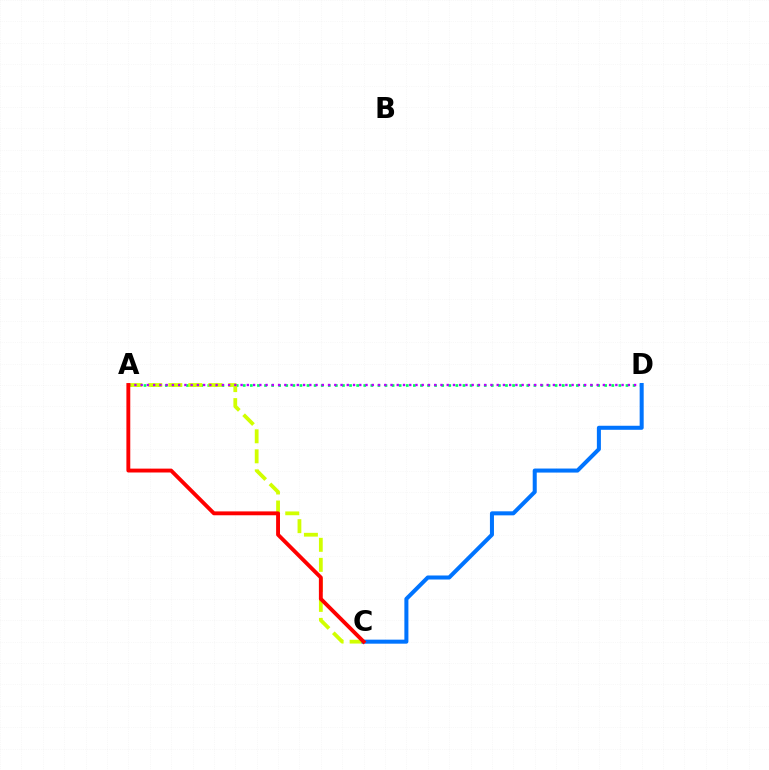{('A', 'D'): [{'color': '#00ff5c', 'line_style': 'dotted', 'thickness': 1.93}, {'color': '#b900ff', 'line_style': 'dotted', 'thickness': 1.7}], ('A', 'C'): [{'color': '#d1ff00', 'line_style': 'dashed', 'thickness': 2.72}, {'color': '#ff0000', 'line_style': 'solid', 'thickness': 2.79}], ('C', 'D'): [{'color': '#0074ff', 'line_style': 'solid', 'thickness': 2.9}]}